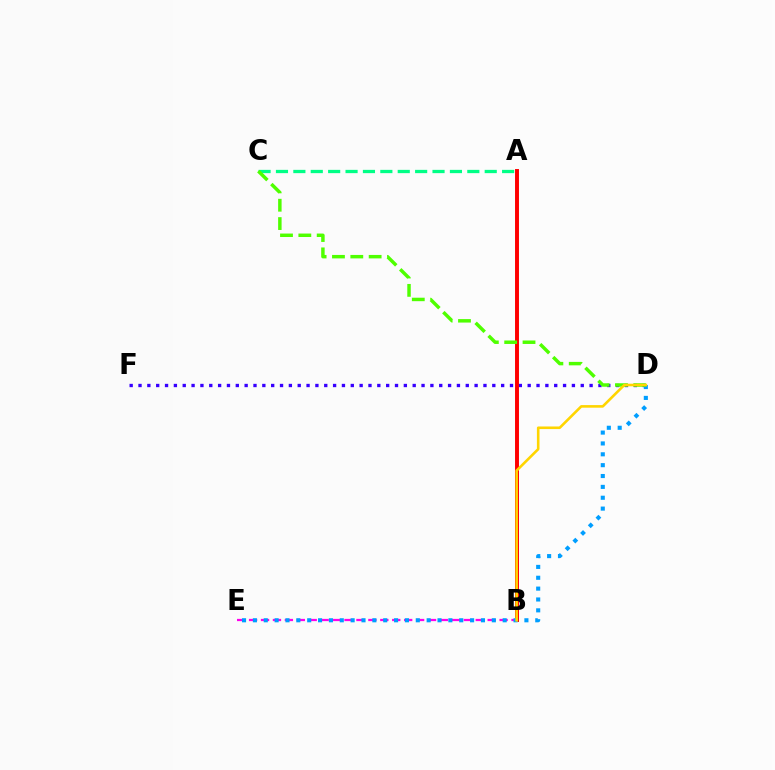{('B', 'E'): [{'color': '#ff00ed', 'line_style': 'dashed', 'thickness': 1.62}], ('A', 'C'): [{'color': '#00ff86', 'line_style': 'dashed', 'thickness': 2.36}], ('D', 'F'): [{'color': '#3700ff', 'line_style': 'dotted', 'thickness': 2.4}], ('A', 'B'): [{'color': '#ff0000', 'line_style': 'solid', 'thickness': 2.83}], ('D', 'E'): [{'color': '#009eff', 'line_style': 'dotted', 'thickness': 2.95}], ('C', 'D'): [{'color': '#4fff00', 'line_style': 'dashed', 'thickness': 2.49}], ('B', 'D'): [{'color': '#ffd500', 'line_style': 'solid', 'thickness': 1.87}]}